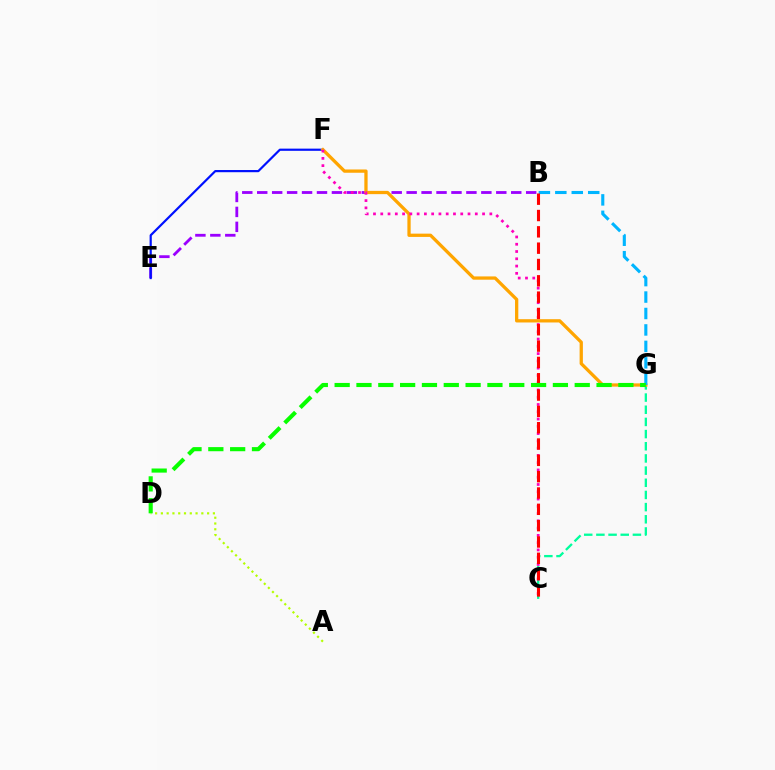{('B', 'E'): [{'color': '#9b00ff', 'line_style': 'dashed', 'thickness': 2.03}], ('E', 'F'): [{'color': '#0010ff', 'line_style': 'solid', 'thickness': 1.58}], ('A', 'D'): [{'color': '#b3ff00', 'line_style': 'dotted', 'thickness': 1.57}], ('C', 'G'): [{'color': '#00ff9d', 'line_style': 'dashed', 'thickness': 1.65}], ('F', 'G'): [{'color': '#ffa500', 'line_style': 'solid', 'thickness': 2.36}], ('B', 'G'): [{'color': '#00b5ff', 'line_style': 'dashed', 'thickness': 2.23}], ('C', 'F'): [{'color': '#ff00bd', 'line_style': 'dotted', 'thickness': 1.98}], ('B', 'C'): [{'color': '#ff0000', 'line_style': 'dashed', 'thickness': 2.22}], ('D', 'G'): [{'color': '#08ff00', 'line_style': 'dashed', 'thickness': 2.96}]}